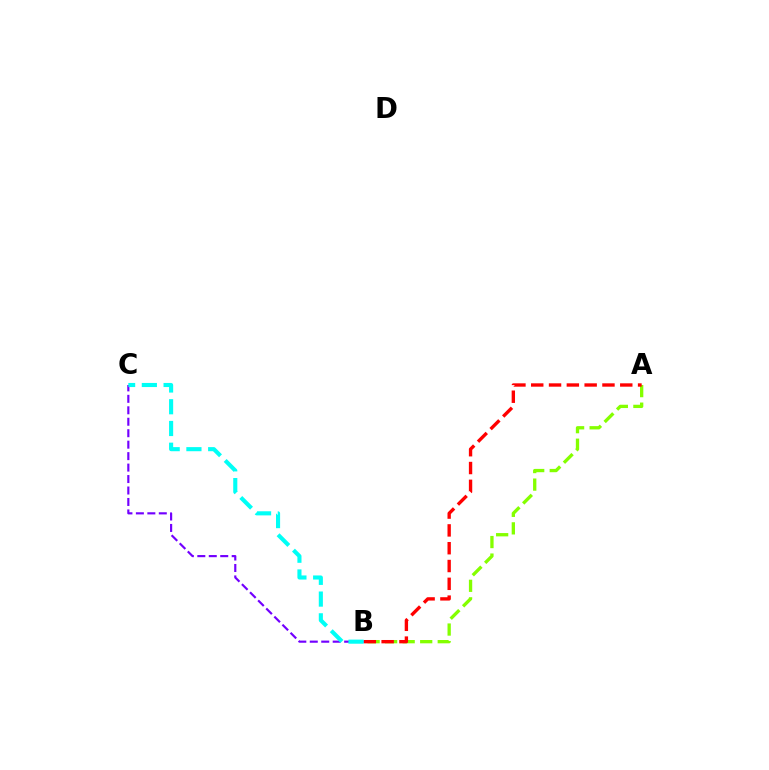{('A', 'B'): [{'color': '#84ff00', 'line_style': 'dashed', 'thickness': 2.38}, {'color': '#ff0000', 'line_style': 'dashed', 'thickness': 2.42}], ('B', 'C'): [{'color': '#7200ff', 'line_style': 'dashed', 'thickness': 1.56}, {'color': '#00fff6', 'line_style': 'dashed', 'thickness': 2.95}]}